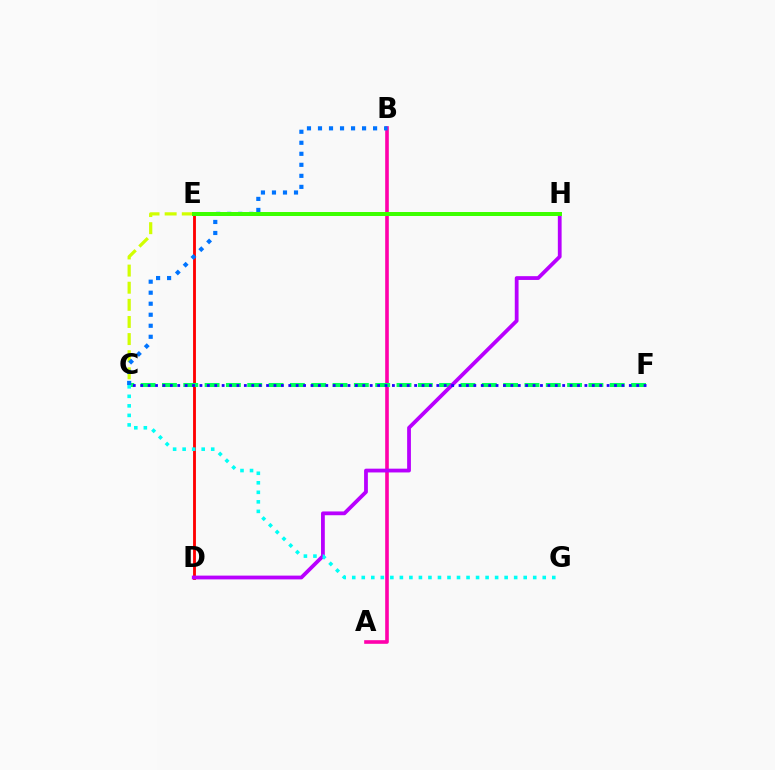{('A', 'B'): [{'color': '#ff00ac', 'line_style': 'solid', 'thickness': 2.61}], ('E', 'H'): [{'color': '#ff9400', 'line_style': 'dashed', 'thickness': 2.77}, {'color': '#3dff00', 'line_style': 'solid', 'thickness': 2.88}], ('D', 'E'): [{'color': '#ff0000', 'line_style': 'solid', 'thickness': 2.05}], ('C', 'E'): [{'color': '#d1ff00', 'line_style': 'dashed', 'thickness': 2.33}], ('C', 'F'): [{'color': '#00ff5c', 'line_style': 'dashed', 'thickness': 2.9}, {'color': '#2500ff', 'line_style': 'dotted', 'thickness': 2.01}], ('D', 'H'): [{'color': '#b900ff', 'line_style': 'solid', 'thickness': 2.72}], ('B', 'C'): [{'color': '#0074ff', 'line_style': 'dotted', 'thickness': 2.99}], ('C', 'G'): [{'color': '#00fff6', 'line_style': 'dotted', 'thickness': 2.59}]}